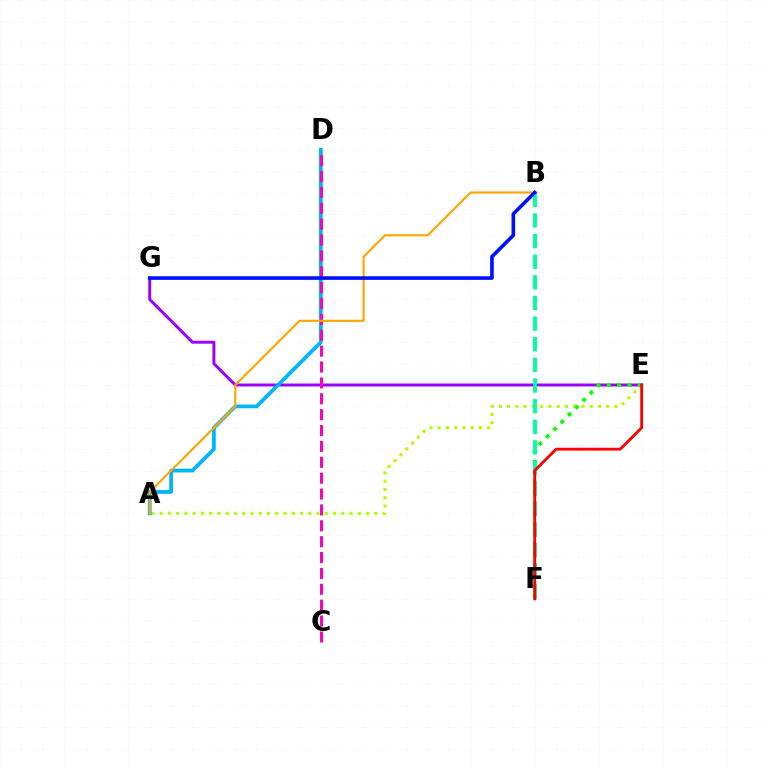{('E', 'G'): [{'color': '#9b00ff', 'line_style': 'solid', 'thickness': 2.12}], ('A', 'E'): [{'color': '#b3ff00', 'line_style': 'dotted', 'thickness': 2.24}], ('A', 'D'): [{'color': '#00b5ff', 'line_style': 'solid', 'thickness': 2.71}], ('E', 'F'): [{'color': '#08ff00', 'line_style': 'dotted', 'thickness': 2.8}, {'color': '#ff0000', 'line_style': 'solid', 'thickness': 2.04}], ('C', 'D'): [{'color': '#ff00bd', 'line_style': 'dashed', 'thickness': 2.16}], ('B', 'F'): [{'color': '#00ff9d', 'line_style': 'dashed', 'thickness': 2.8}], ('A', 'B'): [{'color': '#ffa500', 'line_style': 'solid', 'thickness': 1.54}], ('B', 'G'): [{'color': '#0010ff', 'line_style': 'solid', 'thickness': 2.61}]}